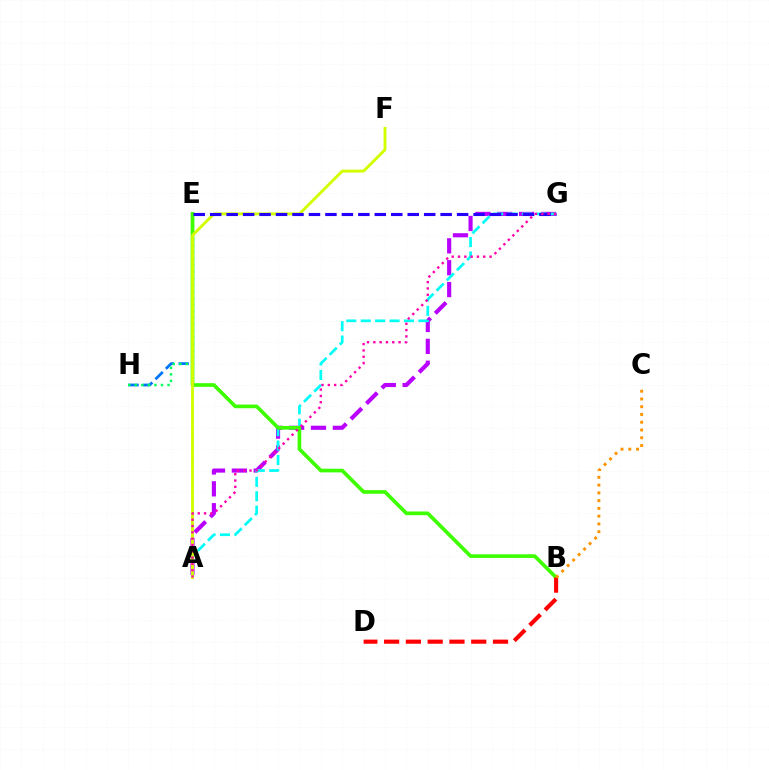{('E', 'H'): [{'color': '#0074ff', 'line_style': 'dashed', 'thickness': 2.01}, {'color': '#00ff5c', 'line_style': 'dotted', 'thickness': 1.78}], ('A', 'G'): [{'color': '#b900ff', 'line_style': 'dashed', 'thickness': 2.97}, {'color': '#00fff6', 'line_style': 'dashed', 'thickness': 1.96}, {'color': '#ff00ac', 'line_style': 'dotted', 'thickness': 1.72}], ('B', 'E'): [{'color': '#3dff00', 'line_style': 'solid', 'thickness': 2.64}], ('B', 'D'): [{'color': '#ff0000', 'line_style': 'dashed', 'thickness': 2.96}], ('A', 'F'): [{'color': '#d1ff00', 'line_style': 'solid', 'thickness': 2.08}], ('B', 'C'): [{'color': '#ff9400', 'line_style': 'dotted', 'thickness': 2.11}], ('E', 'G'): [{'color': '#2500ff', 'line_style': 'dashed', 'thickness': 2.24}]}